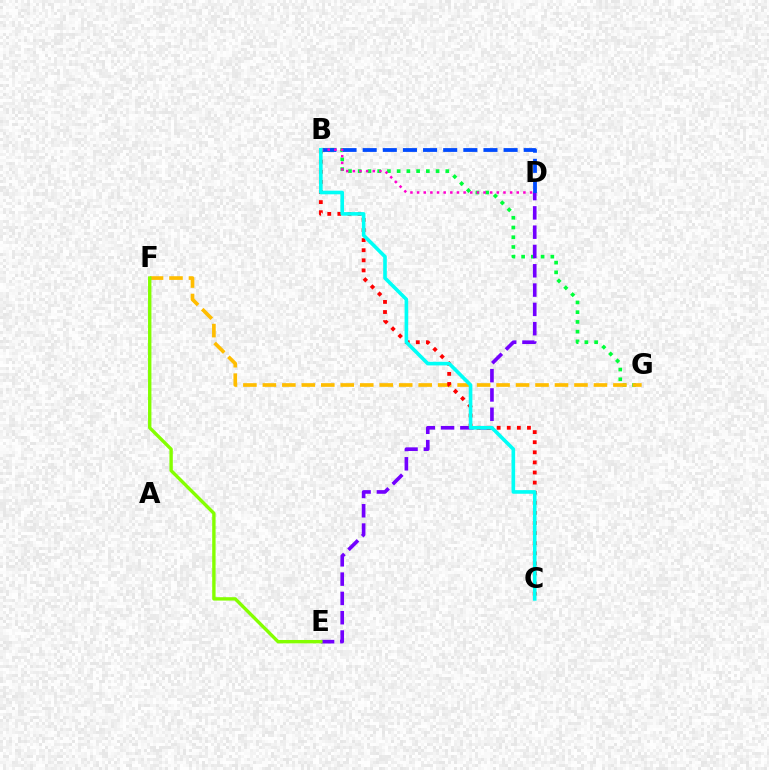{('B', 'G'): [{'color': '#00ff39', 'line_style': 'dotted', 'thickness': 2.65}], ('F', 'G'): [{'color': '#ffbd00', 'line_style': 'dashed', 'thickness': 2.65}], ('D', 'E'): [{'color': '#7200ff', 'line_style': 'dashed', 'thickness': 2.62}], ('B', 'D'): [{'color': '#004bff', 'line_style': 'dashed', 'thickness': 2.73}, {'color': '#ff00cf', 'line_style': 'dotted', 'thickness': 1.81}], ('B', 'C'): [{'color': '#ff0000', 'line_style': 'dotted', 'thickness': 2.74}, {'color': '#00fff6', 'line_style': 'solid', 'thickness': 2.6}], ('E', 'F'): [{'color': '#84ff00', 'line_style': 'solid', 'thickness': 2.43}]}